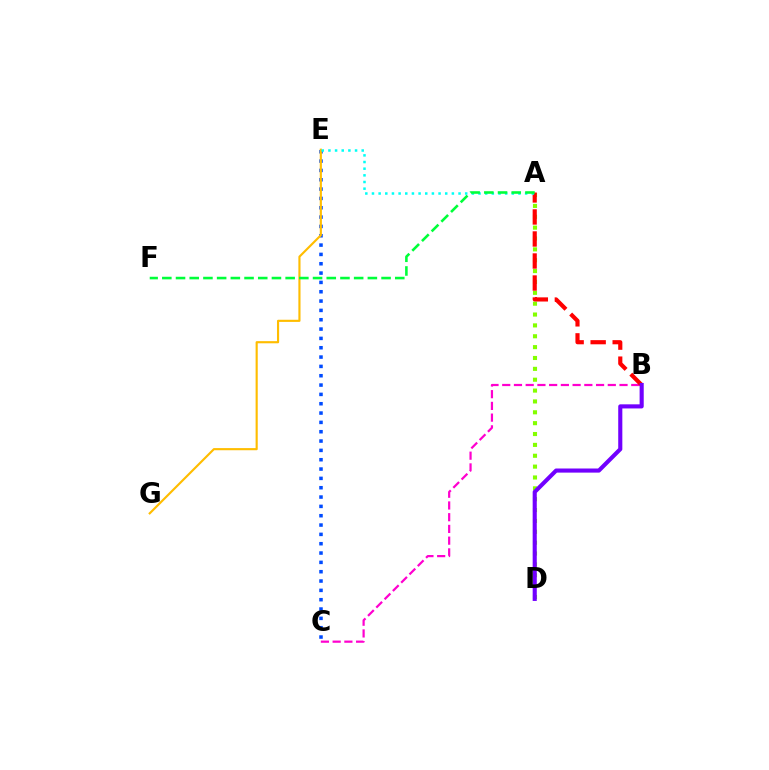{('B', 'C'): [{'color': '#ff00cf', 'line_style': 'dashed', 'thickness': 1.59}], ('C', 'E'): [{'color': '#004bff', 'line_style': 'dotted', 'thickness': 2.54}], ('A', 'D'): [{'color': '#84ff00', 'line_style': 'dotted', 'thickness': 2.95}], ('A', 'B'): [{'color': '#ff0000', 'line_style': 'dashed', 'thickness': 2.99}], ('E', 'G'): [{'color': '#ffbd00', 'line_style': 'solid', 'thickness': 1.55}], ('B', 'D'): [{'color': '#7200ff', 'line_style': 'solid', 'thickness': 2.96}], ('A', 'E'): [{'color': '#00fff6', 'line_style': 'dotted', 'thickness': 1.81}], ('A', 'F'): [{'color': '#00ff39', 'line_style': 'dashed', 'thickness': 1.86}]}